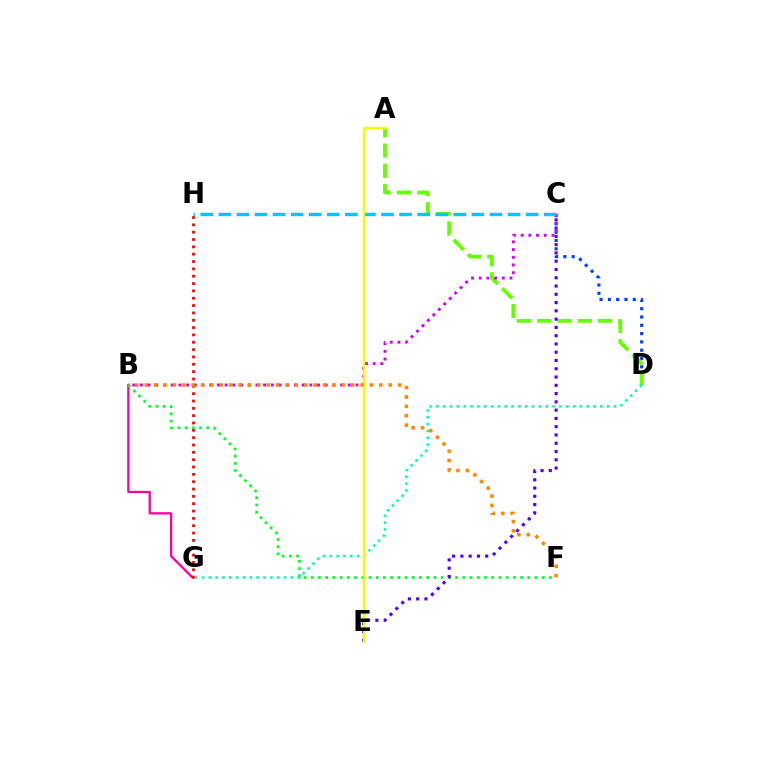{('C', 'D'): [{'color': '#003fff', 'line_style': 'dotted', 'thickness': 2.26}], ('B', 'G'): [{'color': '#ff00a0', 'line_style': 'solid', 'thickness': 1.65}], ('A', 'D'): [{'color': '#66ff00', 'line_style': 'dashed', 'thickness': 2.76}], ('B', 'C'): [{'color': '#d600ff', 'line_style': 'dotted', 'thickness': 2.09}], ('D', 'G'): [{'color': '#00ffaf', 'line_style': 'dotted', 'thickness': 1.86}], ('G', 'H'): [{'color': '#ff0000', 'line_style': 'dotted', 'thickness': 1.99}], ('C', 'H'): [{'color': '#00c7ff', 'line_style': 'dashed', 'thickness': 2.46}], ('B', 'F'): [{'color': '#00ff27', 'line_style': 'dotted', 'thickness': 1.96}, {'color': '#ff8800', 'line_style': 'dotted', 'thickness': 2.55}], ('C', 'E'): [{'color': '#4f00ff', 'line_style': 'dotted', 'thickness': 2.25}], ('A', 'E'): [{'color': '#eeff00', 'line_style': 'solid', 'thickness': 1.76}]}